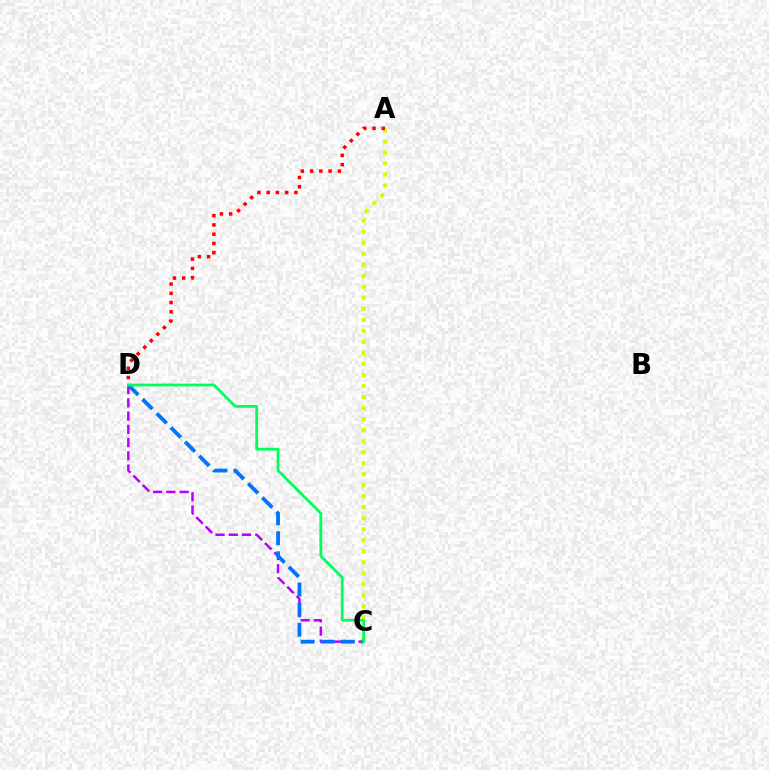{('C', 'D'): [{'color': '#b900ff', 'line_style': 'dashed', 'thickness': 1.8}, {'color': '#0074ff', 'line_style': 'dashed', 'thickness': 2.73}, {'color': '#00ff5c', 'line_style': 'solid', 'thickness': 2.0}], ('A', 'C'): [{'color': '#d1ff00', 'line_style': 'dotted', 'thickness': 2.99}], ('A', 'D'): [{'color': '#ff0000', 'line_style': 'dotted', 'thickness': 2.52}]}